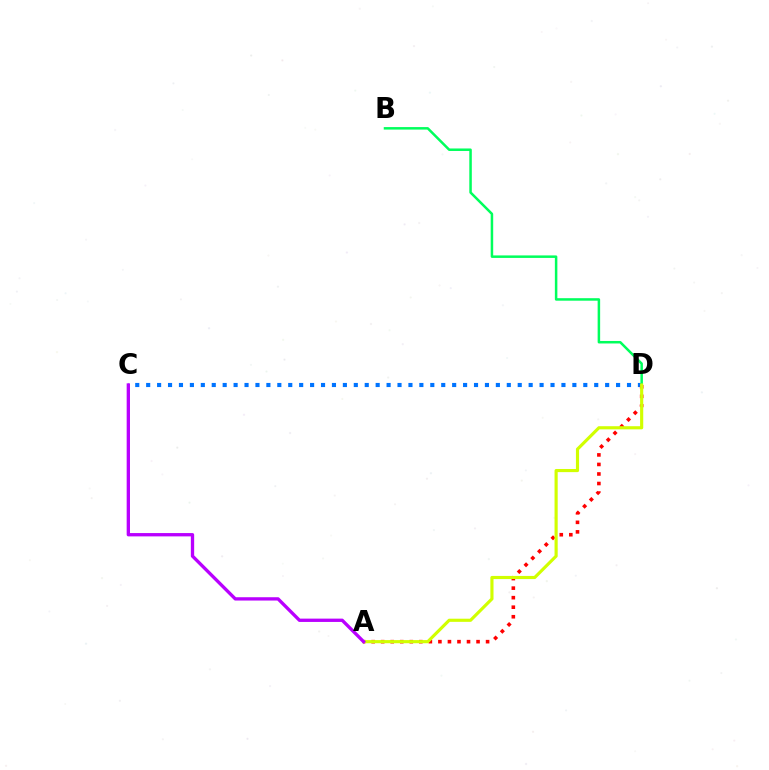{('C', 'D'): [{'color': '#0074ff', 'line_style': 'dotted', 'thickness': 2.97}], ('A', 'D'): [{'color': '#ff0000', 'line_style': 'dotted', 'thickness': 2.59}, {'color': '#d1ff00', 'line_style': 'solid', 'thickness': 2.26}], ('B', 'D'): [{'color': '#00ff5c', 'line_style': 'solid', 'thickness': 1.8}], ('A', 'C'): [{'color': '#b900ff', 'line_style': 'solid', 'thickness': 2.39}]}